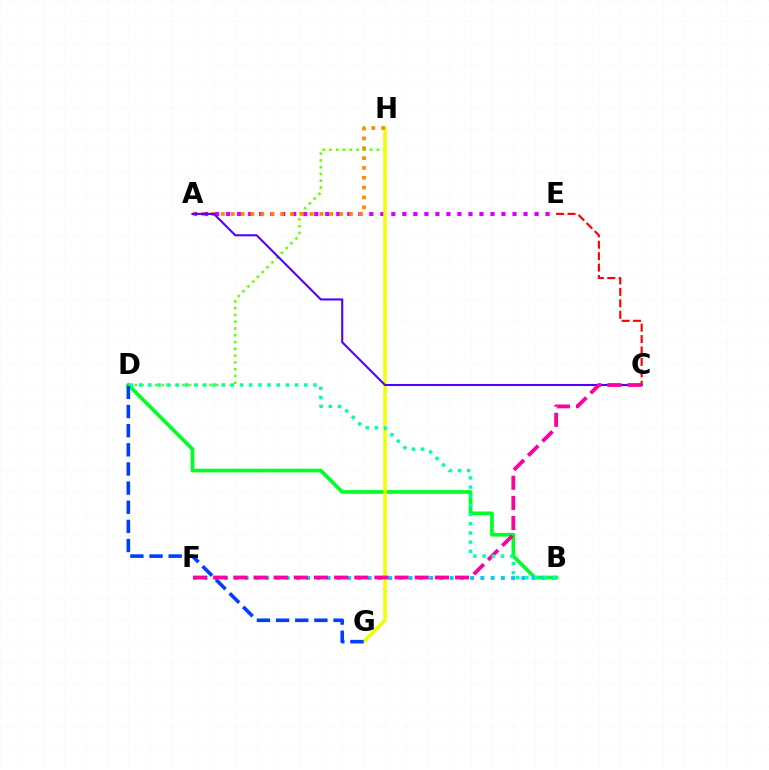{('A', 'E'): [{'color': '#d600ff', 'line_style': 'dotted', 'thickness': 2.99}], ('B', 'D'): [{'color': '#00ff27', 'line_style': 'solid', 'thickness': 2.66}, {'color': '#00ffaf', 'line_style': 'dotted', 'thickness': 2.49}], ('D', 'H'): [{'color': '#66ff00', 'line_style': 'dotted', 'thickness': 1.84}], ('C', 'E'): [{'color': '#ff0000', 'line_style': 'dashed', 'thickness': 1.55}], ('G', 'H'): [{'color': '#eeff00', 'line_style': 'solid', 'thickness': 2.51}], ('B', 'F'): [{'color': '#00c7ff', 'line_style': 'dotted', 'thickness': 2.78}], ('D', 'G'): [{'color': '#003fff', 'line_style': 'dashed', 'thickness': 2.6}], ('A', 'H'): [{'color': '#ff8800', 'line_style': 'dotted', 'thickness': 2.68}], ('A', 'C'): [{'color': '#4f00ff', 'line_style': 'solid', 'thickness': 1.5}], ('C', 'F'): [{'color': '#ff00a0', 'line_style': 'dashed', 'thickness': 2.74}]}